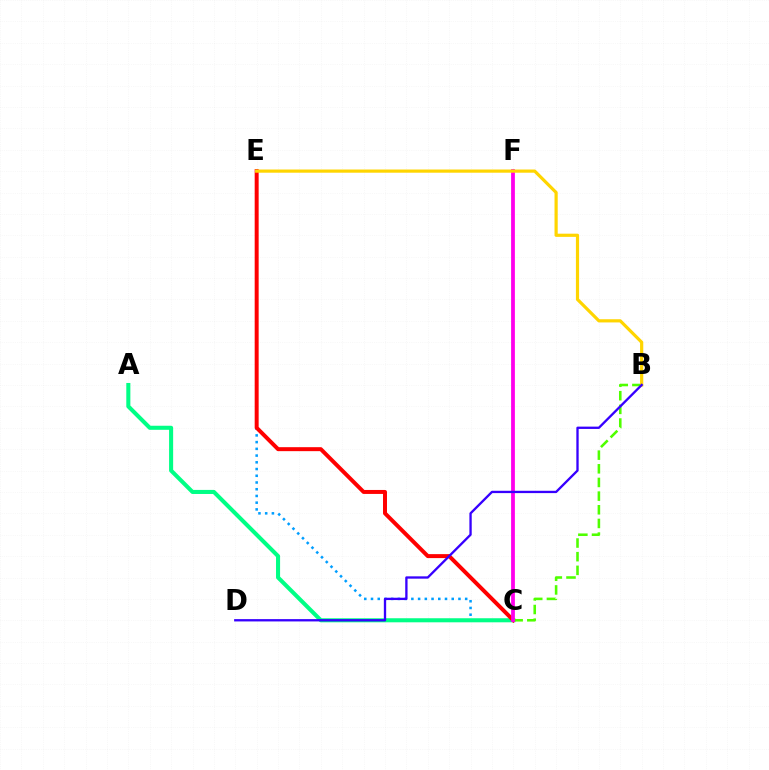{('C', 'E'): [{'color': '#009eff', 'line_style': 'dotted', 'thickness': 1.83}, {'color': '#ff0000', 'line_style': 'solid', 'thickness': 2.86}], ('A', 'C'): [{'color': '#00ff86', 'line_style': 'solid', 'thickness': 2.93}], ('B', 'C'): [{'color': '#4fff00', 'line_style': 'dashed', 'thickness': 1.86}], ('C', 'F'): [{'color': '#ff00ed', 'line_style': 'solid', 'thickness': 2.72}], ('B', 'E'): [{'color': '#ffd500', 'line_style': 'solid', 'thickness': 2.3}], ('B', 'D'): [{'color': '#3700ff', 'line_style': 'solid', 'thickness': 1.67}]}